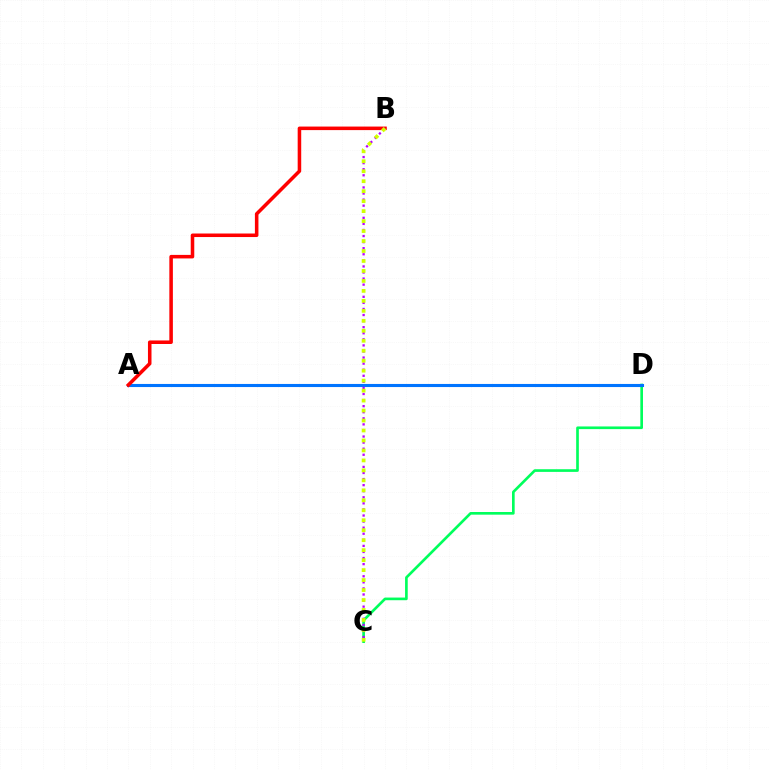{('C', 'D'): [{'color': '#00ff5c', 'line_style': 'solid', 'thickness': 1.92}], ('A', 'D'): [{'color': '#0074ff', 'line_style': 'solid', 'thickness': 2.22}], ('A', 'B'): [{'color': '#ff0000', 'line_style': 'solid', 'thickness': 2.55}], ('B', 'C'): [{'color': '#b900ff', 'line_style': 'dotted', 'thickness': 1.65}, {'color': '#d1ff00', 'line_style': 'dotted', 'thickness': 2.71}]}